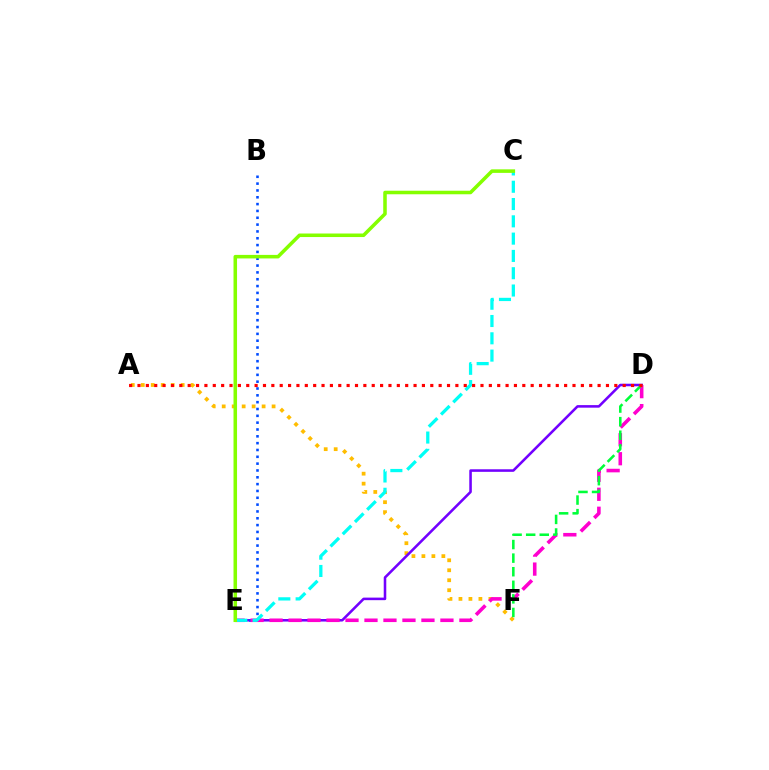{('A', 'F'): [{'color': '#ffbd00', 'line_style': 'dotted', 'thickness': 2.71}], ('D', 'E'): [{'color': '#7200ff', 'line_style': 'solid', 'thickness': 1.84}, {'color': '#ff00cf', 'line_style': 'dashed', 'thickness': 2.58}], ('B', 'E'): [{'color': '#004bff', 'line_style': 'dotted', 'thickness': 1.86}], ('C', 'E'): [{'color': '#00fff6', 'line_style': 'dashed', 'thickness': 2.35}, {'color': '#84ff00', 'line_style': 'solid', 'thickness': 2.55}], ('D', 'F'): [{'color': '#00ff39', 'line_style': 'dashed', 'thickness': 1.85}], ('A', 'D'): [{'color': '#ff0000', 'line_style': 'dotted', 'thickness': 2.27}]}